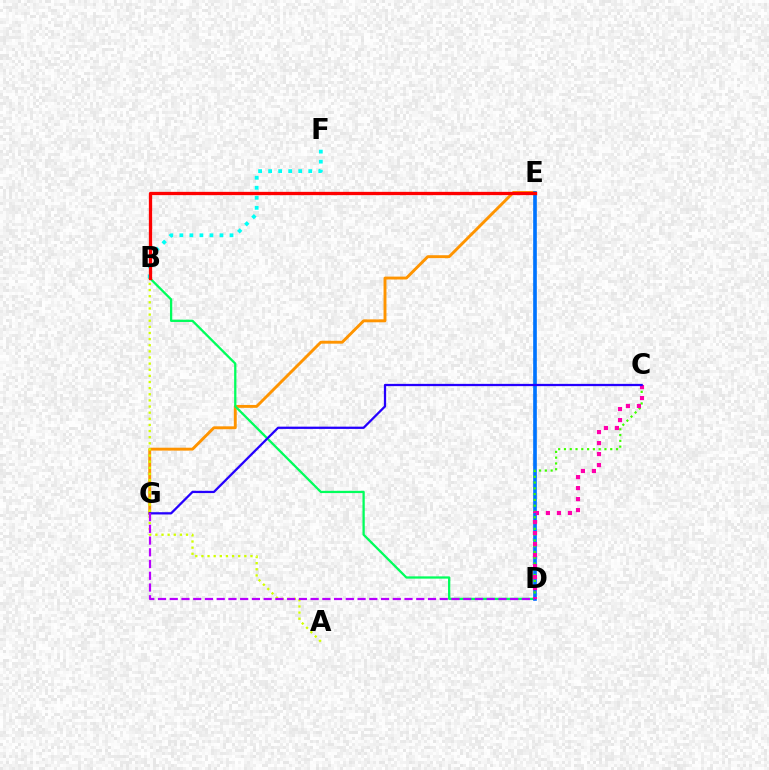{('E', 'G'): [{'color': '#ff9400', 'line_style': 'solid', 'thickness': 2.09}], ('A', 'B'): [{'color': '#d1ff00', 'line_style': 'dotted', 'thickness': 1.67}], ('B', 'D'): [{'color': '#00ff5c', 'line_style': 'solid', 'thickness': 1.64}], ('D', 'E'): [{'color': '#0074ff', 'line_style': 'solid', 'thickness': 2.64}], ('C', 'D'): [{'color': '#3dff00', 'line_style': 'dotted', 'thickness': 1.57}, {'color': '#ff00ac', 'line_style': 'dotted', 'thickness': 2.99}], ('B', 'F'): [{'color': '#00fff6', 'line_style': 'dotted', 'thickness': 2.73}], ('C', 'G'): [{'color': '#2500ff', 'line_style': 'solid', 'thickness': 1.63}], ('B', 'E'): [{'color': '#ff0000', 'line_style': 'solid', 'thickness': 2.37}], ('D', 'G'): [{'color': '#b900ff', 'line_style': 'dashed', 'thickness': 1.59}]}